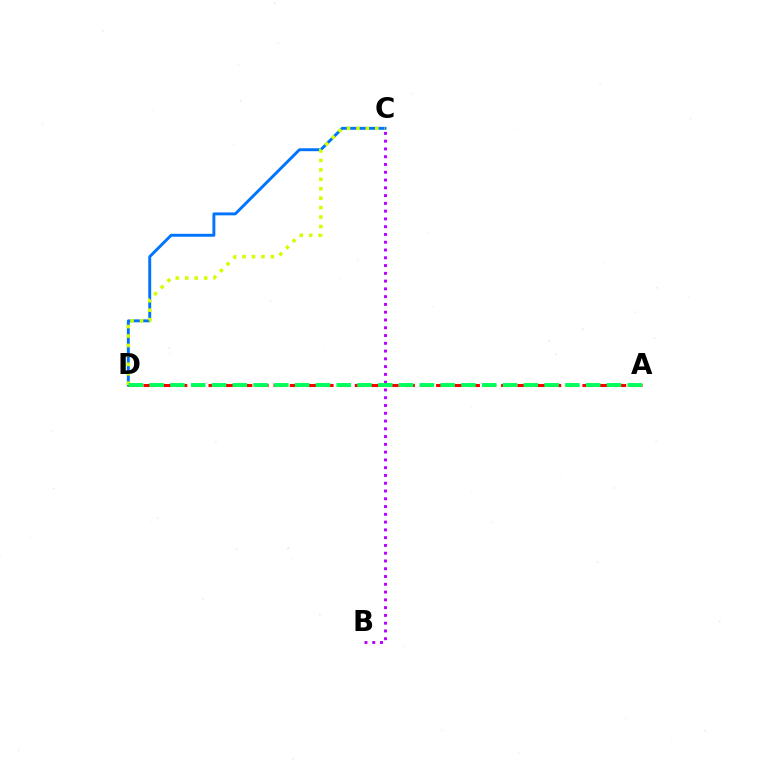{('C', 'D'): [{'color': '#0074ff', 'line_style': 'solid', 'thickness': 2.1}, {'color': '#d1ff00', 'line_style': 'dotted', 'thickness': 2.57}], ('A', 'D'): [{'color': '#ff0000', 'line_style': 'dashed', 'thickness': 2.21}, {'color': '#00ff5c', 'line_style': 'dashed', 'thickness': 2.82}], ('B', 'C'): [{'color': '#b900ff', 'line_style': 'dotted', 'thickness': 2.11}]}